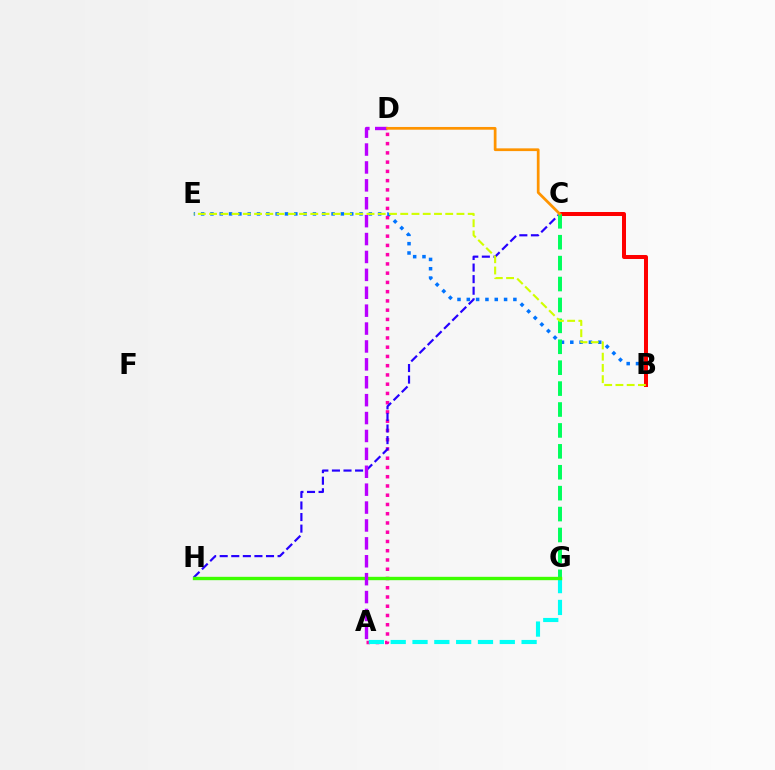{('B', 'E'): [{'color': '#0074ff', 'line_style': 'dotted', 'thickness': 2.53}, {'color': '#d1ff00', 'line_style': 'dashed', 'thickness': 1.53}], ('B', 'C'): [{'color': '#ff0000', 'line_style': 'solid', 'thickness': 2.89}], ('A', 'D'): [{'color': '#ff00ac', 'line_style': 'dotted', 'thickness': 2.51}, {'color': '#b900ff', 'line_style': 'dashed', 'thickness': 2.43}], ('C', 'H'): [{'color': '#2500ff', 'line_style': 'dashed', 'thickness': 1.57}], ('C', 'G'): [{'color': '#00ff5c', 'line_style': 'dashed', 'thickness': 2.84}], ('A', 'G'): [{'color': '#00fff6', 'line_style': 'dashed', 'thickness': 2.96}], ('G', 'H'): [{'color': '#3dff00', 'line_style': 'solid', 'thickness': 2.42}], ('C', 'D'): [{'color': '#ff9400', 'line_style': 'solid', 'thickness': 1.97}]}